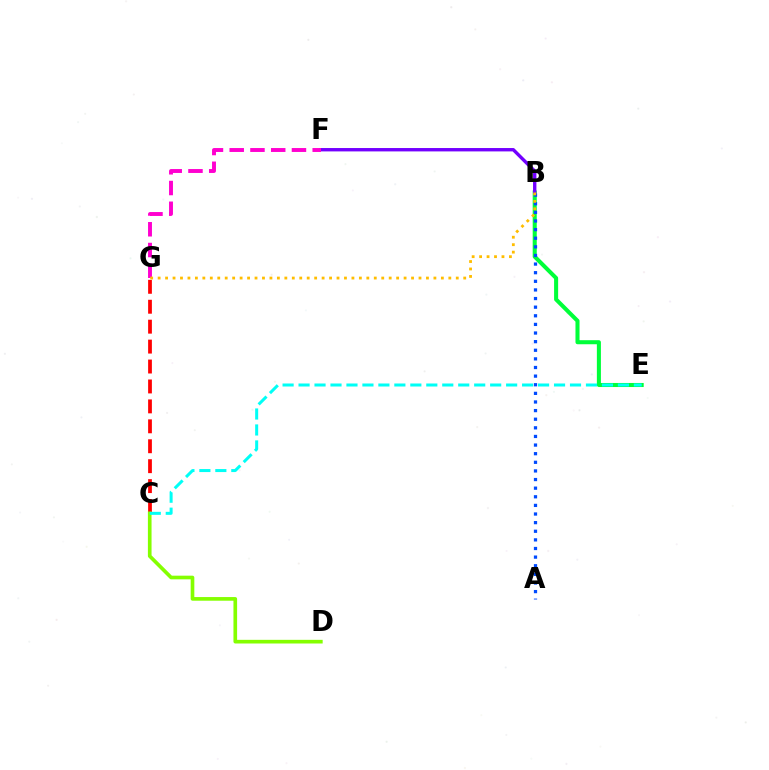{('C', 'G'): [{'color': '#ff0000', 'line_style': 'dashed', 'thickness': 2.71}], ('C', 'D'): [{'color': '#84ff00', 'line_style': 'solid', 'thickness': 2.63}], ('B', 'E'): [{'color': '#00ff39', 'line_style': 'solid', 'thickness': 2.92}], ('A', 'B'): [{'color': '#004bff', 'line_style': 'dotted', 'thickness': 2.34}], ('B', 'F'): [{'color': '#7200ff', 'line_style': 'solid', 'thickness': 2.43}], ('F', 'G'): [{'color': '#ff00cf', 'line_style': 'dashed', 'thickness': 2.82}], ('B', 'G'): [{'color': '#ffbd00', 'line_style': 'dotted', 'thickness': 2.03}], ('C', 'E'): [{'color': '#00fff6', 'line_style': 'dashed', 'thickness': 2.17}]}